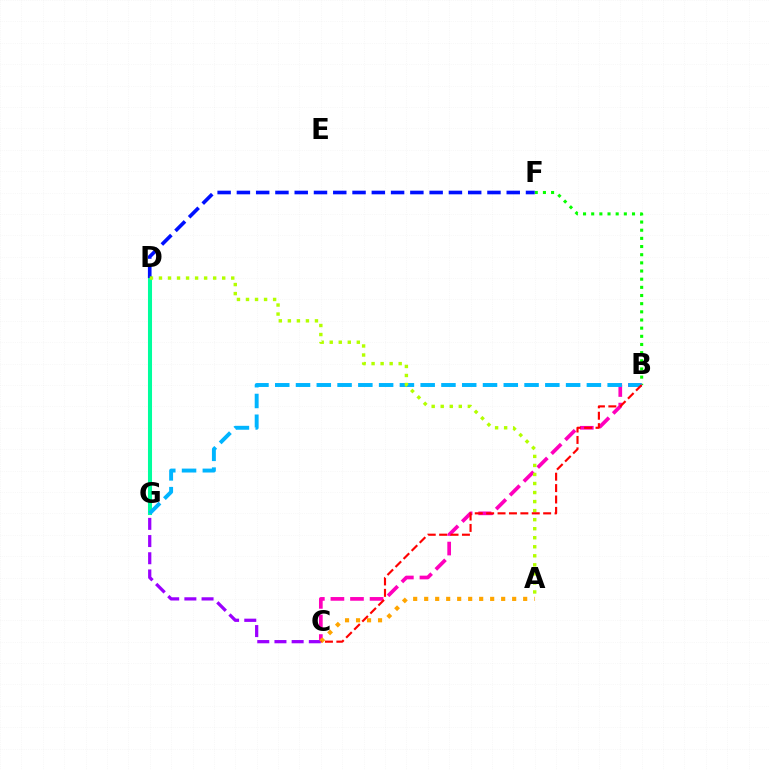{('B', 'F'): [{'color': '#08ff00', 'line_style': 'dotted', 'thickness': 2.22}], ('B', 'C'): [{'color': '#ff00bd', 'line_style': 'dashed', 'thickness': 2.66}, {'color': '#ff0000', 'line_style': 'dashed', 'thickness': 1.55}], ('D', 'G'): [{'color': '#00ff9d', 'line_style': 'solid', 'thickness': 2.92}], ('B', 'G'): [{'color': '#00b5ff', 'line_style': 'dashed', 'thickness': 2.82}], ('D', 'F'): [{'color': '#0010ff', 'line_style': 'dashed', 'thickness': 2.62}], ('C', 'G'): [{'color': '#9b00ff', 'line_style': 'dashed', 'thickness': 2.34}], ('A', 'D'): [{'color': '#b3ff00', 'line_style': 'dotted', 'thickness': 2.45}], ('A', 'C'): [{'color': '#ffa500', 'line_style': 'dotted', 'thickness': 2.99}]}